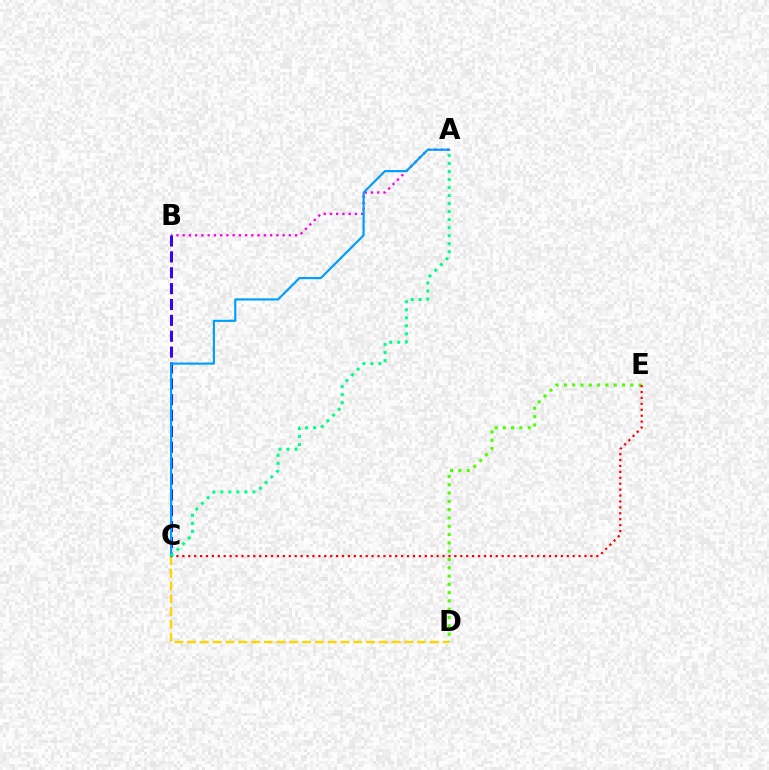{('C', 'D'): [{'color': '#ffd500', 'line_style': 'dashed', 'thickness': 1.74}], ('A', 'B'): [{'color': '#ff00ed', 'line_style': 'dotted', 'thickness': 1.7}], ('B', 'C'): [{'color': '#3700ff', 'line_style': 'dashed', 'thickness': 2.16}], ('A', 'C'): [{'color': '#009eff', 'line_style': 'solid', 'thickness': 1.56}, {'color': '#00ff86', 'line_style': 'dotted', 'thickness': 2.18}], ('D', 'E'): [{'color': '#4fff00', 'line_style': 'dotted', 'thickness': 2.26}], ('C', 'E'): [{'color': '#ff0000', 'line_style': 'dotted', 'thickness': 1.61}]}